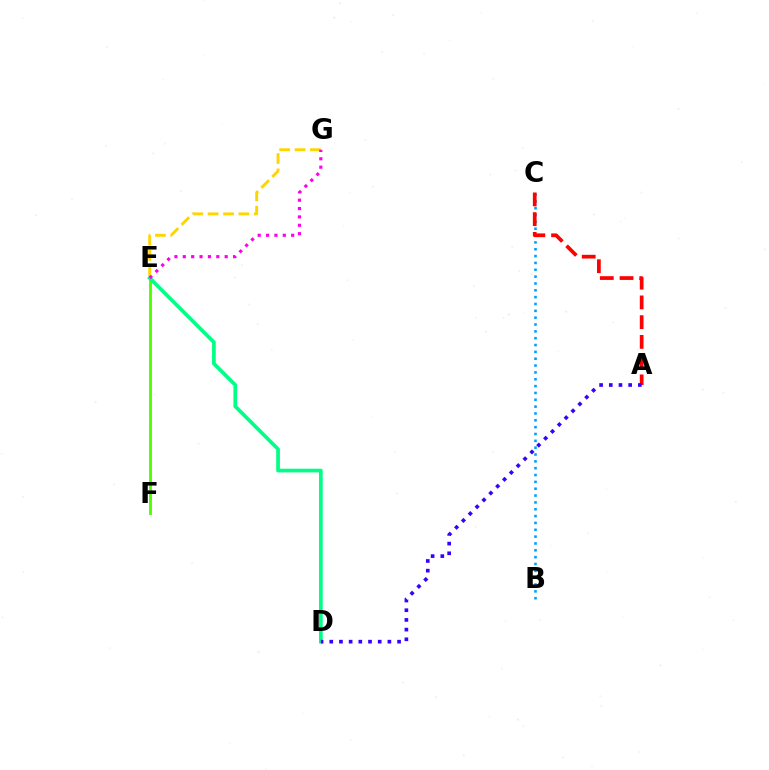{('B', 'C'): [{'color': '#009eff', 'line_style': 'dotted', 'thickness': 1.86}], ('A', 'C'): [{'color': '#ff0000', 'line_style': 'dashed', 'thickness': 2.68}], ('E', 'F'): [{'color': '#4fff00', 'line_style': 'solid', 'thickness': 2.07}], ('E', 'G'): [{'color': '#ffd500', 'line_style': 'dashed', 'thickness': 2.09}, {'color': '#ff00ed', 'line_style': 'dotted', 'thickness': 2.27}], ('D', 'E'): [{'color': '#00ff86', 'line_style': 'solid', 'thickness': 2.67}], ('A', 'D'): [{'color': '#3700ff', 'line_style': 'dotted', 'thickness': 2.63}]}